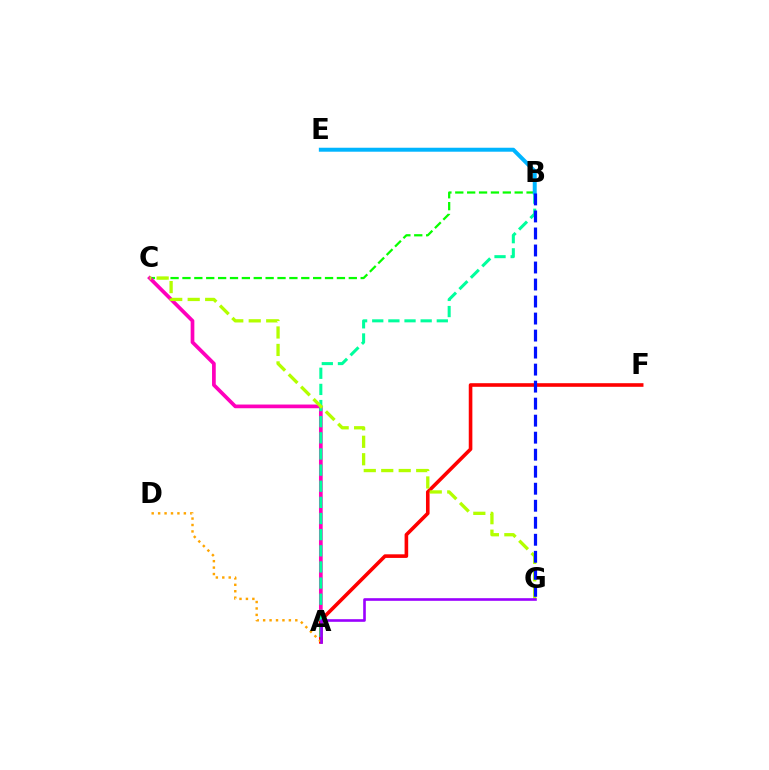{('B', 'C'): [{'color': '#08ff00', 'line_style': 'dashed', 'thickness': 1.61}], ('A', 'C'): [{'color': '#ff00bd', 'line_style': 'solid', 'thickness': 2.67}], ('A', 'F'): [{'color': '#ff0000', 'line_style': 'solid', 'thickness': 2.6}], ('A', 'B'): [{'color': '#00ff9d', 'line_style': 'dashed', 'thickness': 2.19}], ('C', 'G'): [{'color': '#b3ff00', 'line_style': 'dashed', 'thickness': 2.37}], ('B', 'E'): [{'color': '#00b5ff', 'line_style': 'solid', 'thickness': 2.86}], ('A', 'D'): [{'color': '#ffa500', 'line_style': 'dotted', 'thickness': 1.75}], ('A', 'G'): [{'color': '#9b00ff', 'line_style': 'solid', 'thickness': 1.89}], ('B', 'G'): [{'color': '#0010ff', 'line_style': 'dashed', 'thickness': 2.31}]}